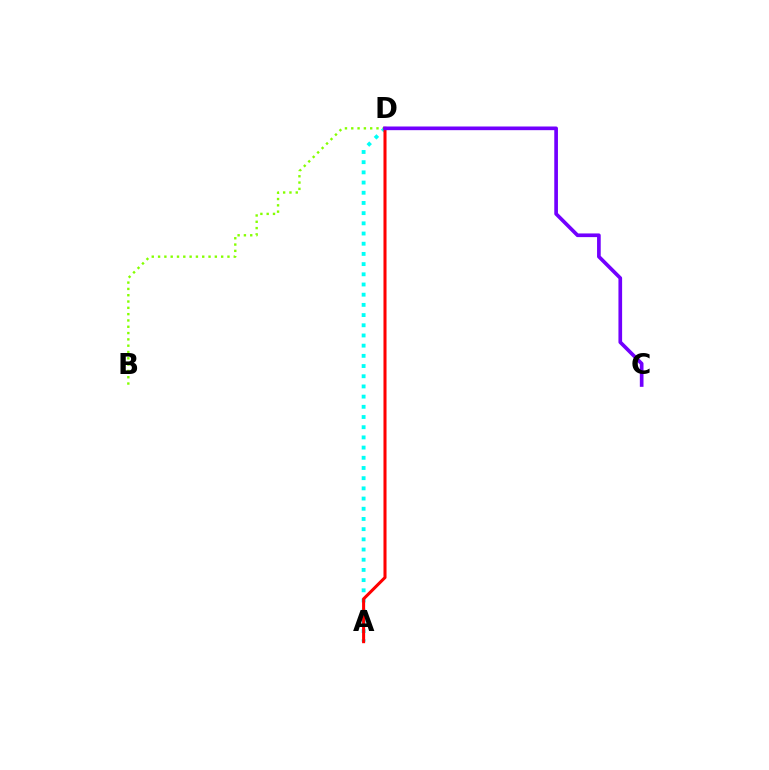{('A', 'D'): [{'color': '#00fff6', 'line_style': 'dotted', 'thickness': 2.77}, {'color': '#ff0000', 'line_style': 'solid', 'thickness': 2.19}], ('B', 'D'): [{'color': '#84ff00', 'line_style': 'dotted', 'thickness': 1.71}], ('C', 'D'): [{'color': '#7200ff', 'line_style': 'solid', 'thickness': 2.64}]}